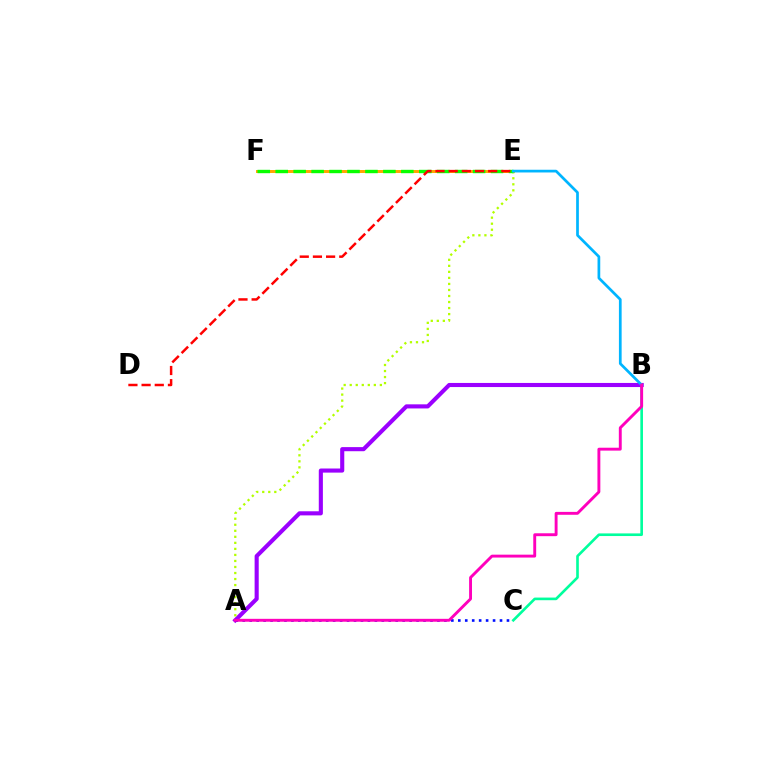{('B', 'C'): [{'color': '#00ff9d', 'line_style': 'solid', 'thickness': 1.9}], ('A', 'B'): [{'color': '#9b00ff', 'line_style': 'solid', 'thickness': 2.96}, {'color': '#ff00bd', 'line_style': 'solid', 'thickness': 2.09}], ('A', 'C'): [{'color': '#0010ff', 'line_style': 'dotted', 'thickness': 1.89}], ('E', 'F'): [{'color': '#ffa500', 'line_style': 'solid', 'thickness': 2.13}, {'color': '#08ff00', 'line_style': 'dashed', 'thickness': 2.44}], ('A', 'E'): [{'color': '#b3ff00', 'line_style': 'dotted', 'thickness': 1.64}], ('B', 'E'): [{'color': '#00b5ff', 'line_style': 'solid', 'thickness': 1.96}], ('D', 'E'): [{'color': '#ff0000', 'line_style': 'dashed', 'thickness': 1.79}]}